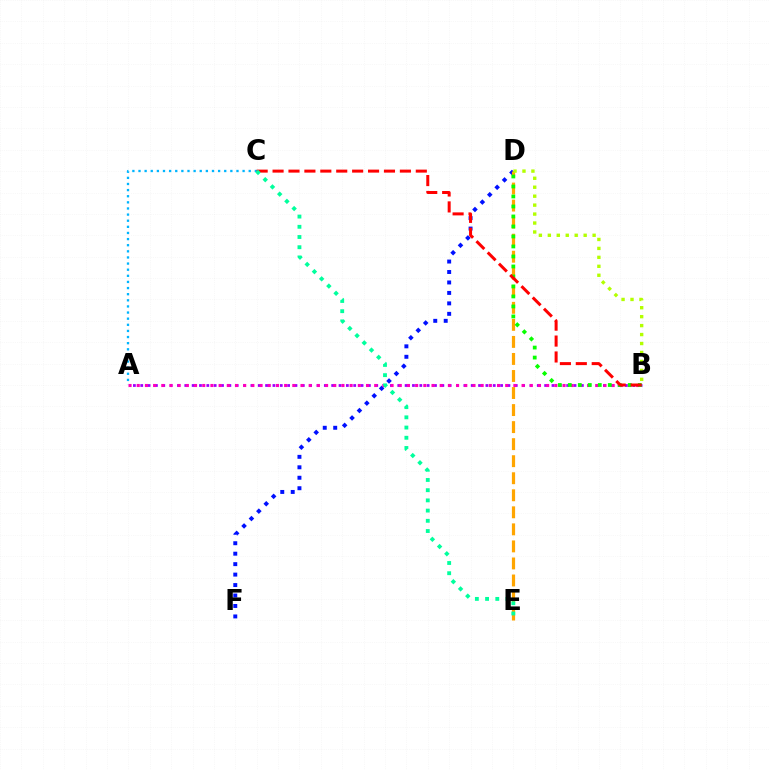{('A', 'B'): [{'color': '#9b00ff', 'line_style': 'dotted', 'thickness': 2.0}, {'color': '#ff00bd', 'line_style': 'dotted', 'thickness': 2.22}], ('A', 'C'): [{'color': '#00b5ff', 'line_style': 'dotted', 'thickness': 1.66}], ('D', 'F'): [{'color': '#0010ff', 'line_style': 'dotted', 'thickness': 2.84}], ('D', 'E'): [{'color': '#ffa500', 'line_style': 'dashed', 'thickness': 2.31}], ('B', 'D'): [{'color': '#08ff00', 'line_style': 'dotted', 'thickness': 2.72}, {'color': '#b3ff00', 'line_style': 'dotted', 'thickness': 2.43}], ('B', 'C'): [{'color': '#ff0000', 'line_style': 'dashed', 'thickness': 2.16}], ('C', 'E'): [{'color': '#00ff9d', 'line_style': 'dotted', 'thickness': 2.77}]}